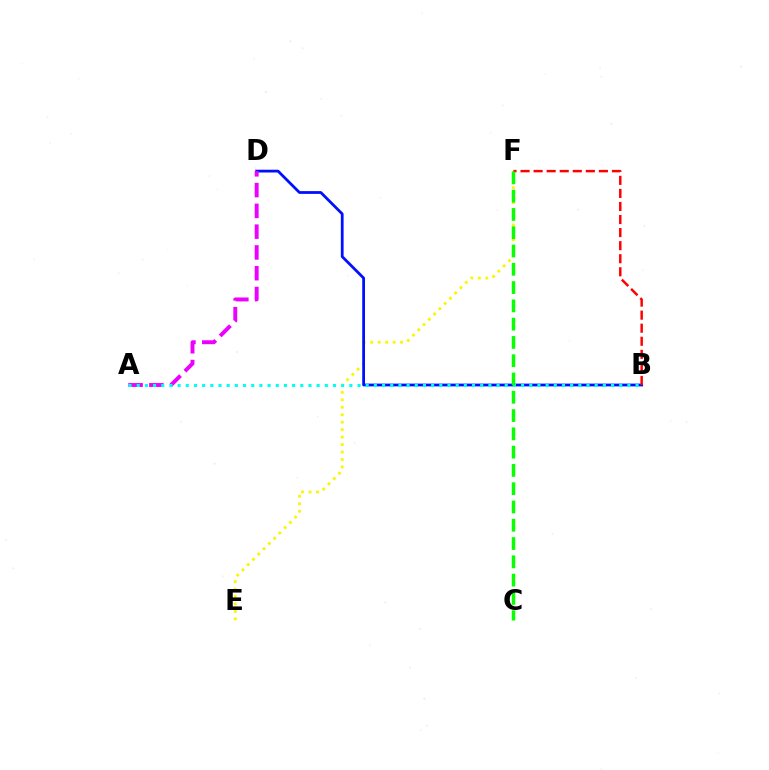{('E', 'F'): [{'color': '#fcf500', 'line_style': 'dotted', 'thickness': 2.03}], ('B', 'D'): [{'color': '#0010ff', 'line_style': 'solid', 'thickness': 2.0}], ('A', 'D'): [{'color': '#ee00ff', 'line_style': 'dashed', 'thickness': 2.82}], ('A', 'B'): [{'color': '#00fff6', 'line_style': 'dotted', 'thickness': 2.22}], ('B', 'F'): [{'color': '#ff0000', 'line_style': 'dashed', 'thickness': 1.77}], ('C', 'F'): [{'color': '#08ff00', 'line_style': 'dashed', 'thickness': 2.48}]}